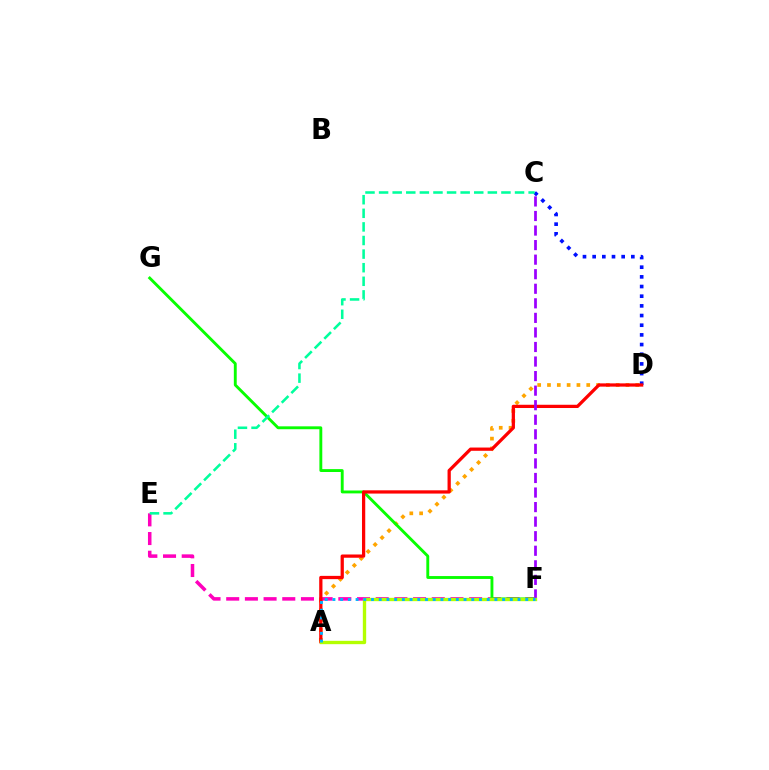{('A', 'D'): [{'color': '#ffa500', 'line_style': 'dotted', 'thickness': 2.67}, {'color': '#ff0000', 'line_style': 'solid', 'thickness': 2.34}], ('E', 'F'): [{'color': '#ff00bd', 'line_style': 'dashed', 'thickness': 2.54}], ('F', 'G'): [{'color': '#08ff00', 'line_style': 'solid', 'thickness': 2.08}], ('C', 'D'): [{'color': '#0010ff', 'line_style': 'dotted', 'thickness': 2.63}], ('C', 'F'): [{'color': '#9b00ff', 'line_style': 'dashed', 'thickness': 1.98}], ('A', 'F'): [{'color': '#b3ff00', 'line_style': 'solid', 'thickness': 2.41}, {'color': '#00b5ff', 'line_style': 'dotted', 'thickness': 2.1}], ('C', 'E'): [{'color': '#00ff9d', 'line_style': 'dashed', 'thickness': 1.85}]}